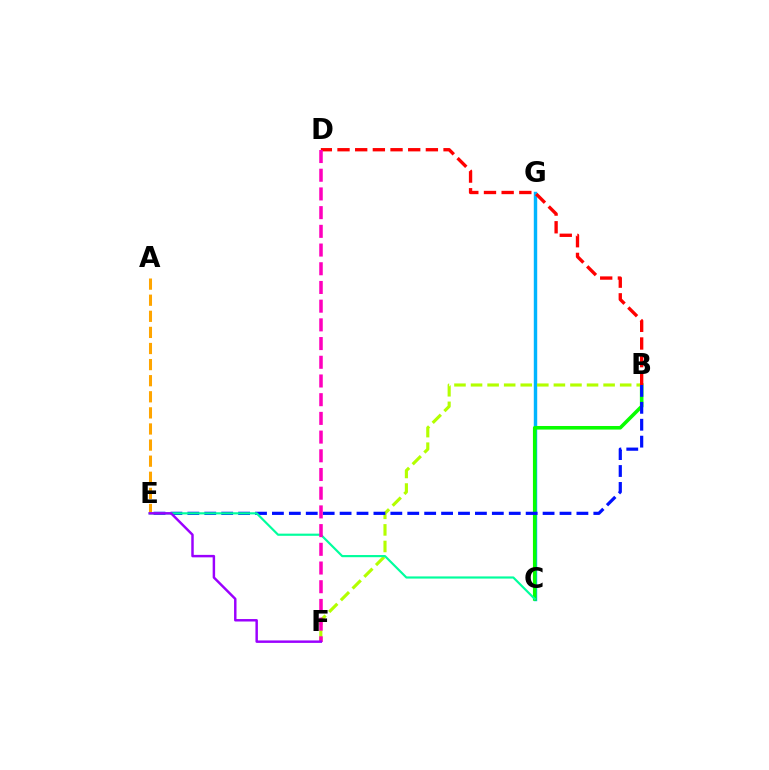{('C', 'G'): [{'color': '#00b5ff', 'line_style': 'solid', 'thickness': 2.46}], ('A', 'E'): [{'color': '#ffa500', 'line_style': 'dashed', 'thickness': 2.19}], ('B', 'C'): [{'color': '#08ff00', 'line_style': 'solid', 'thickness': 2.58}], ('B', 'F'): [{'color': '#b3ff00', 'line_style': 'dashed', 'thickness': 2.25}], ('B', 'E'): [{'color': '#0010ff', 'line_style': 'dashed', 'thickness': 2.3}], ('C', 'E'): [{'color': '#00ff9d', 'line_style': 'solid', 'thickness': 1.56}], ('B', 'D'): [{'color': '#ff0000', 'line_style': 'dashed', 'thickness': 2.4}], ('D', 'F'): [{'color': '#ff00bd', 'line_style': 'dashed', 'thickness': 2.54}], ('E', 'F'): [{'color': '#9b00ff', 'line_style': 'solid', 'thickness': 1.77}]}